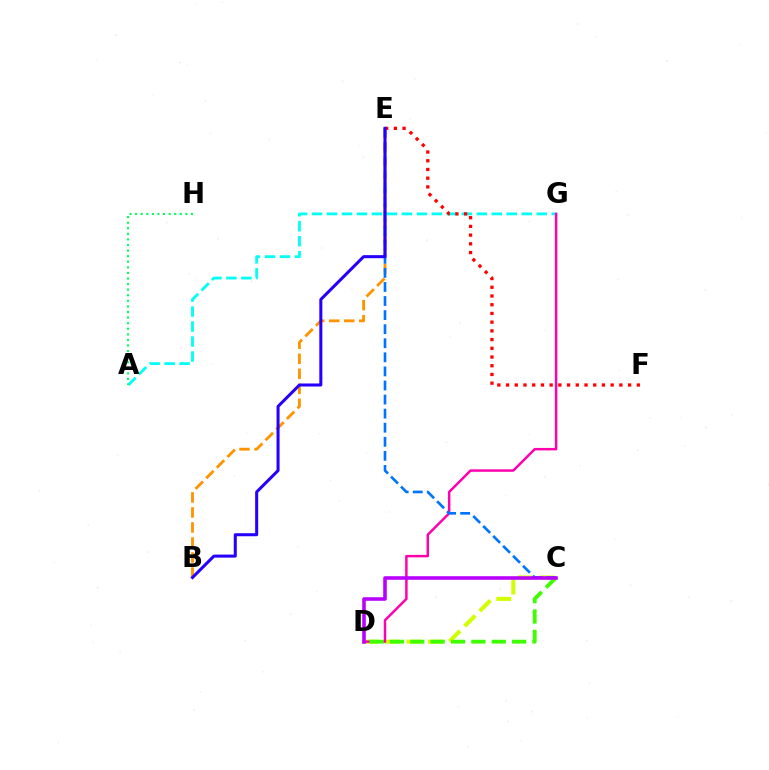{('C', 'D'): [{'color': '#d1ff00', 'line_style': 'dashed', 'thickness': 2.92}, {'color': '#3dff00', 'line_style': 'dashed', 'thickness': 2.77}, {'color': '#b900ff', 'line_style': 'solid', 'thickness': 2.57}], ('A', 'G'): [{'color': '#00fff6', 'line_style': 'dashed', 'thickness': 2.03}], ('D', 'G'): [{'color': '#ff00ac', 'line_style': 'solid', 'thickness': 1.78}], ('B', 'E'): [{'color': '#ff9400', 'line_style': 'dashed', 'thickness': 2.04}, {'color': '#2500ff', 'line_style': 'solid', 'thickness': 2.18}], ('C', 'E'): [{'color': '#0074ff', 'line_style': 'dashed', 'thickness': 1.91}], ('E', 'F'): [{'color': '#ff0000', 'line_style': 'dotted', 'thickness': 2.37}], ('A', 'H'): [{'color': '#00ff5c', 'line_style': 'dotted', 'thickness': 1.52}]}